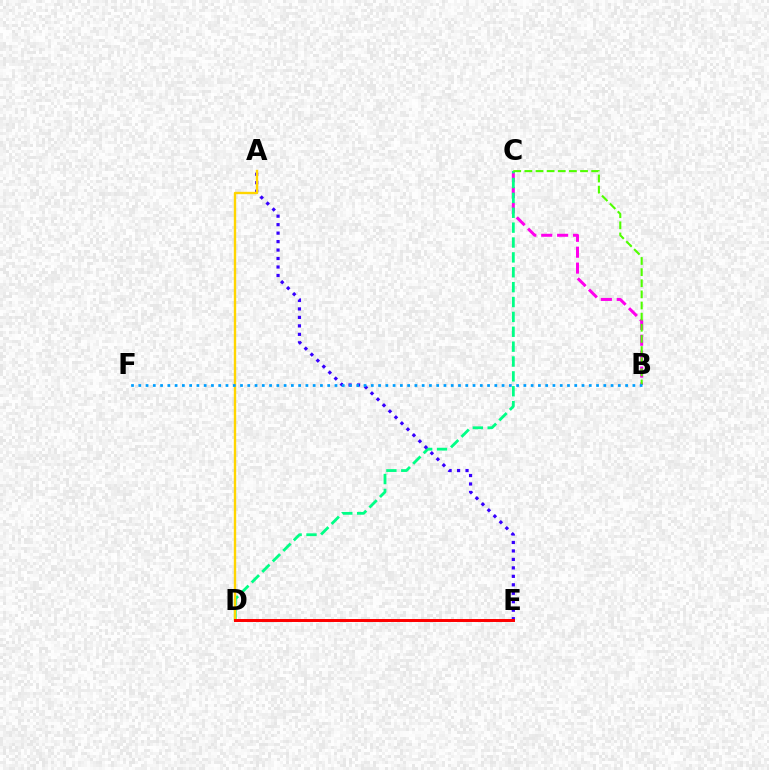{('B', 'C'): [{'color': '#ff00ed', 'line_style': 'dashed', 'thickness': 2.16}, {'color': '#4fff00', 'line_style': 'dashed', 'thickness': 1.51}], ('C', 'D'): [{'color': '#00ff86', 'line_style': 'dashed', 'thickness': 2.02}], ('A', 'E'): [{'color': '#3700ff', 'line_style': 'dotted', 'thickness': 2.3}], ('A', 'D'): [{'color': '#ffd500', 'line_style': 'solid', 'thickness': 1.71}], ('D', 'E'): [{'color': '#ff0000', 'line_style': 'solid', 'thickness': 2.14}], ('B', 'F'): [{'color': '#009eff', 'line_style': 'dotted', 'thickness': 1.97}]}